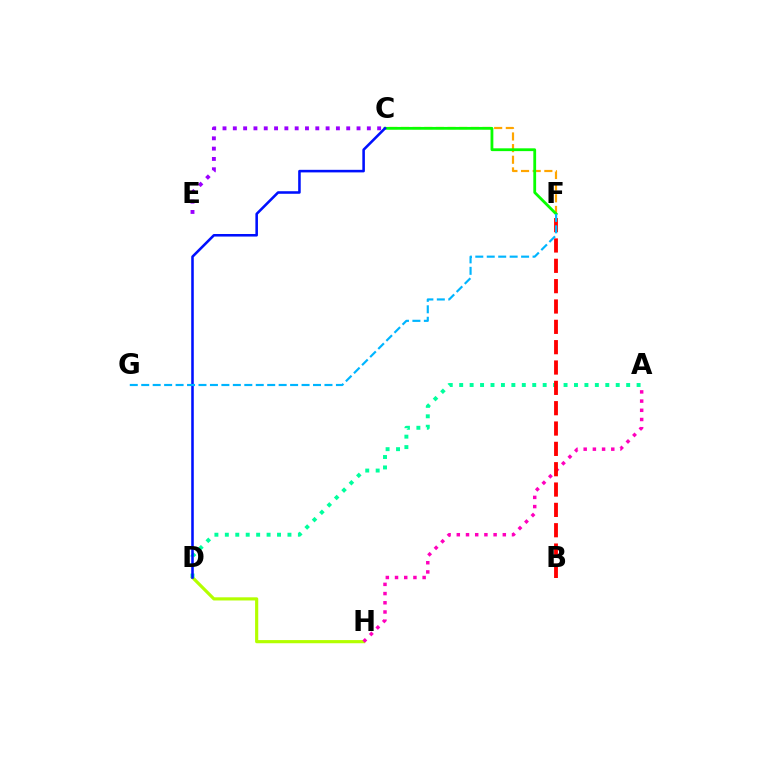{('D', 'H'): [{'color': '#b3ff00', 'line_style': 'solid', 'thickness': 2.27}], ('A', 'D'): [{'color': '#00ff9d', 'line_style': 'dotted', 'thickness': 2.84}], ('C', 'F'): [{'color': '#ffa500', 'line_style': 'dashed', 'thickness': 1.58}, {'color': '#08ff00', 'line_style': 'solid', 'thickness': 2.02}], ('A', 'H'): [{'color': '#ff00bd', 'line_style': 'dotted', 'thickness': 2.5}], ('C', 'E'): [{'color': '#9b00ff', 'line_style': 'dotted', 'thickness': 2.8}], ('C', 'D'): [{'color': '#0010ff', 'line_style': 'solid', 'thickness': 1.85}], ('B', 'F'): [{'color': '#ff0000', 'line_style': 'dashed', 'thickness': 2.76}], ('F', 'G'): [{'color': '#00b5ff', 'line_style': 'dashed', 'thickness': 1.56}]}